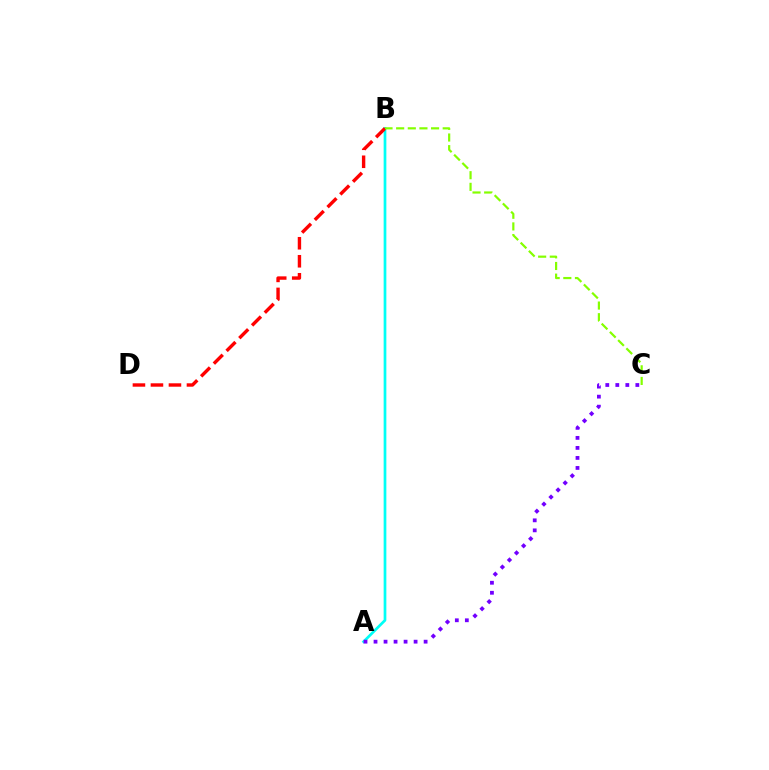{('A', 'B'): [{'color': '#00fff6', 'line_style': 'solid', 'thickness': 1.95}], ('A', 'C'): [{'color': '#7200ff', 'line_style': 'dotted', 'thickness': 2.72}], ('B', 'D'): [{'color': '#ff0000', 'line_style': 'dashed', 'thickness': 2.45}], ('B', 'C'): [{'color': '#84ff00', 'line_style': 'dashed', 'thickness': 1.58}]}